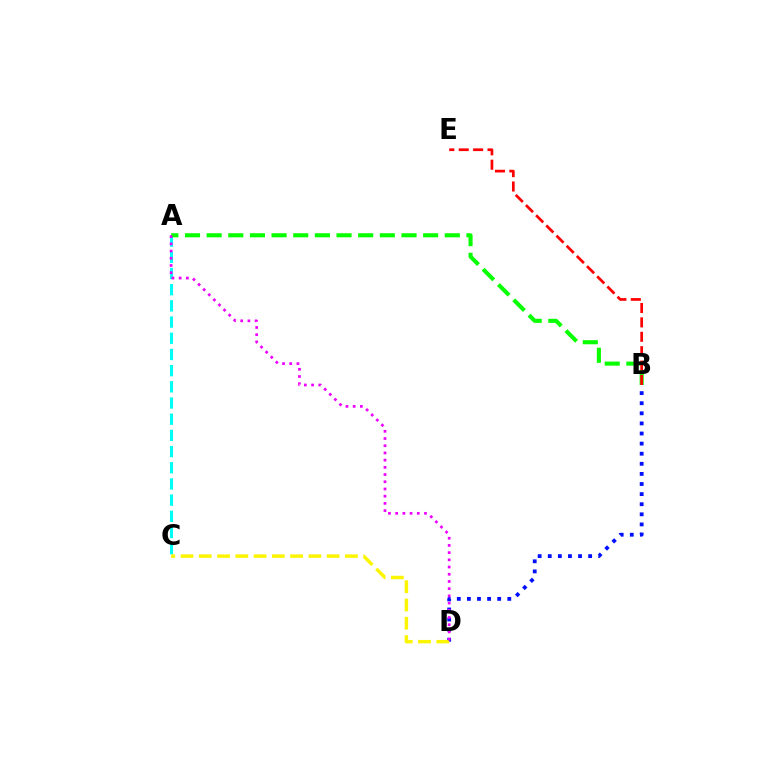{('B', 'D'): [{'color': '#0010ff', 'line_style': 'dotted', 'thickness': 2.74}], ('A', 'C'): [{'color': '#00fff6', 'line_style': 'dashed', 'thickness': 2.2}], ('C', 'D'): [{'color': '#fcf500', 'line_style': 'dashed', 'thickness': 2.48}], ('A', 'B'): [{'color': '#08ff00', 'line_style': 'dashed', 'thickness': 2.94}], ('B', 'E'): [{'color': '#ff0000', 'line_style': 'dashed', 'thickness': 1.96}], ('A', 'D'): [{'color': '#ee00ff', 'line_style': 'dotted', 'thickness': 1.96}]}